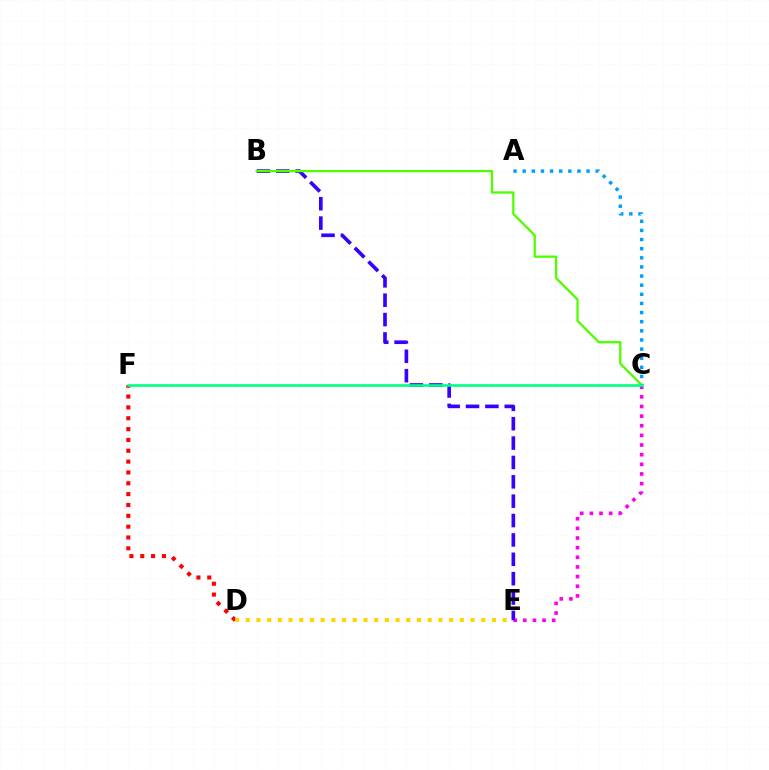{('C', 'E'): [{'color': '#ff00ed', 'line_style': 'dotted', 'thickness': 2.62}], ('D', 'F'): [{'color': '#ff0000', 'line_style': 'dotted', 'thickness': 2.95}], ('B', 'E'): [{'color': '#3700ff', 'line_style': 'dashed', 'thickness': 2.63}], ('B', 'C'): [{'color': '#4fff00', 'line_style': 'solid', 'thickness': 1.65}], ('A', 'C'): [{'color': '#009eff', 'line_style': 'dotted', 'thickness': 2.48}], ('C', 'F'): [{'color': '#00ff86', 'line_style': 'solid', 'thickness': 1.89}], ('D', 'E'): [{'color': '#ffd500', 'line_style': 'dotted', 'thickness': 2.91}]}